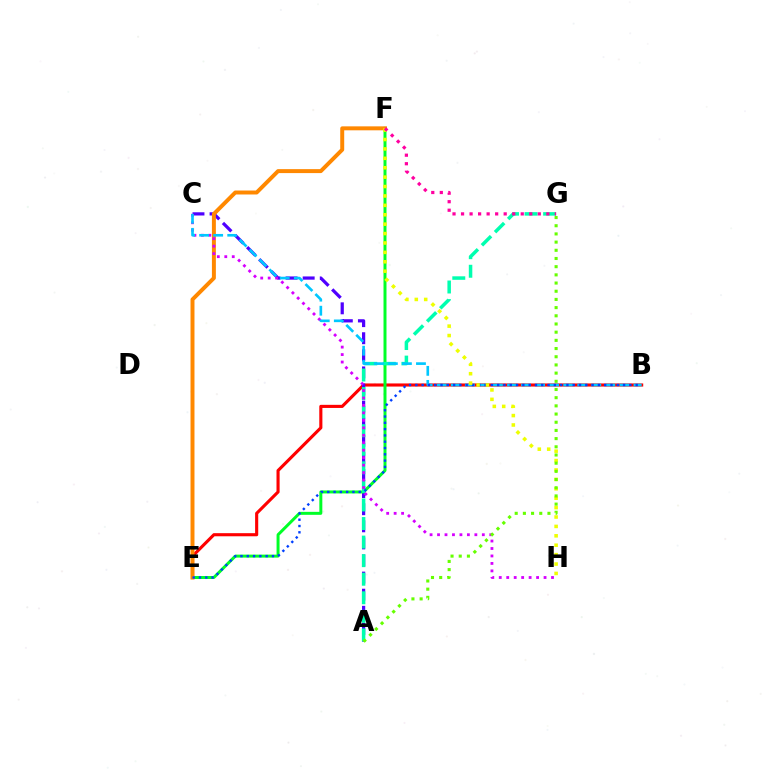{('B', 'E'): [{'color': '#ff0000', 'line_style': 'solid', 'thickness': 2.24}, {'color': '#003fff', 'line_style': 'dotted', 'thickness': 1.71}], ('A', 'C'): [{'color': '#4f00ff', 'line_style': 'dashed', 'thickness': 2.32}], ('E', 'F'): [{'color': '#00ff27', 'line_style': 'solid', 'thickness': 2.15}, {'color': '#ff8800', 'line_style': 'solid', 'thickness': 2.85}], ('A', 'G'): [{'color': '#00ffaf', 'line_style': 'dashed', 'thickness': 2.52}, {'color': '#66ff00', 'line_style': 'dotted', 'thickness': 2.22}], ('C', 'H'): [{'color': '#d600ff', 'line_style': 'dotted', 'thickness': 2.03}], ('B', 'C'): [{'color': '#00c7ff', 'line_style': 'dashed', 'thickness': 1.91}], ('F', 'H'): [{'color': '#eeff00', 'line_style': 'dotted', 'thickness': 2.56}], ('F', 'G'): [{'color': '#ff00a0', 'line_style': 'dotted', 'thickness': 2.32}]}